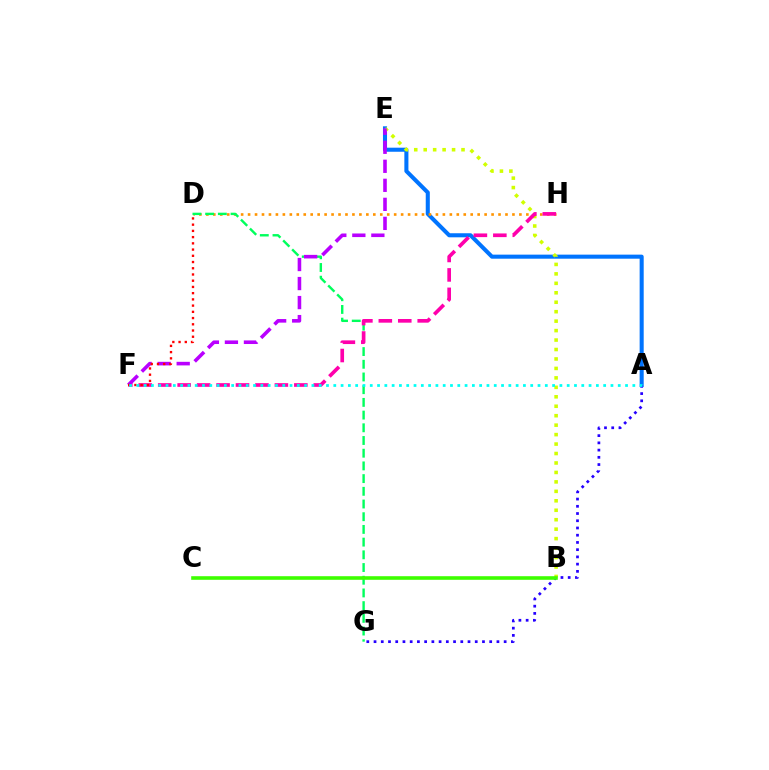{('A', 'E'): [{'color': '#0074ff', 'line_style': 'solid', 'thickness': 2.92}], ('B', 'E'): [{'color': '#d1ff00', 'line_style': 'dotted', 'thickness': 2.57}], ('D', 'H'): [{'color': '#ff9400', 'line_style': 'dotted', 'thickness': 1.89}], ('A', 'G'): [{'color': '#2500ff', 'line_style': 'dotted', 'thickness': 1.96}], ('D', 'G'): [{'color': '#00ff5c', 'line_style': 'dashed', 'thickness': 1.73}], ('F', 'H'): [{'color': '#ff00ac', 'line_style': 'dashed', 'thickness': 2.64}], ('E', 'F'): [{'color': '#b900ff', 'line_style': 'dashed', 'thickness': 2.58}], ('B', 'C'): [{'color': '#3dff00', 'line_style': 'solid', 'thickness': 2.59}], ('D', 'F'): [{'color': '#ff0000', 'line_style': 'dotted', 'thickness': 1.69}], ('A', 'F'): [{'color': '#00fff6', 'line_style': 'dotted', 'thickness': 1.98}]}